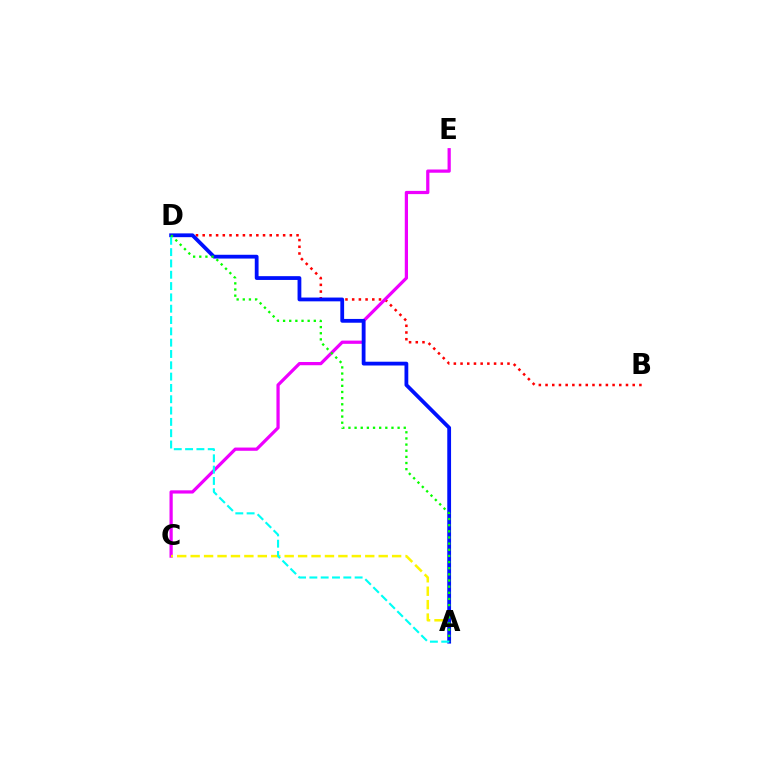{('B', 'D'): [{'color': '#ff0000', 'line_style': 'dotted', 'thickness': 1.82}], ('C', 'E'): [{'color': '#ee00ff', 'line_style': 'solid', 'thickness': 2.33}], ('A', 'C'): [{'color': '#fcf500', 'line_style': 'dashed', 'thickness': 1.82}], ('A', 'D'): [{'color': '#0010ff', 'line_style': 'solid', 'thickness': 2.73}, {'color': '#08ff00', 'line_style': 'dotted', 'thickness': 1.67}, {'color': '#00fff6', 'line_style': 'dashed', 'thickness': 1.54}]}